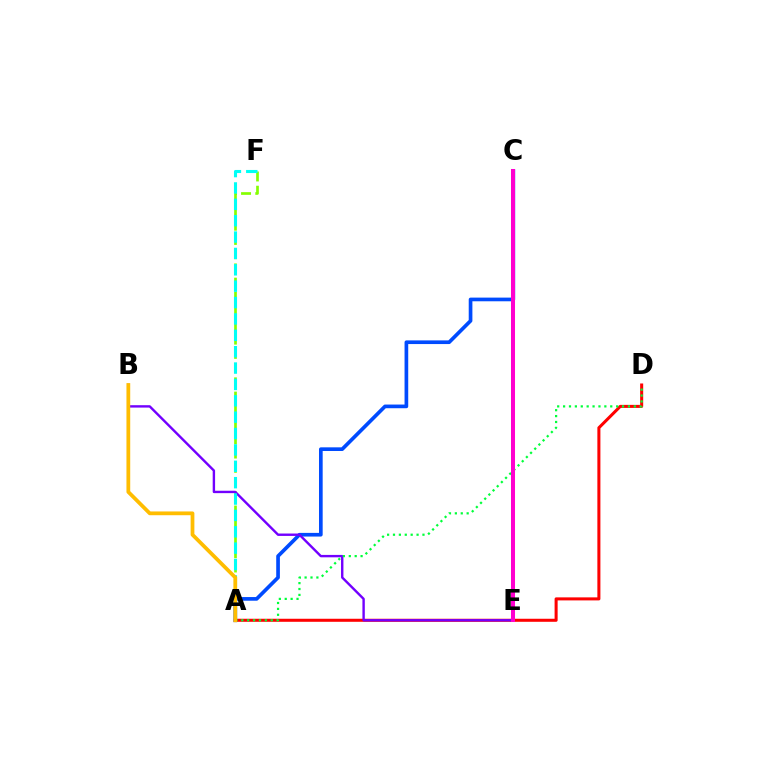{('A', 'D'): [{'color': '#ff0000', 'line_style': 'solid', 'thickness': 2.19}, {'color': '#00ff39', 'line_style': 'dotted', 'thickness': 1.6}], ('A', 'C'): [{'color': '#004bff', 'line_style': 'solid', 'thickness': 2.64}], ('A', 'F'): [{'color': '#84ff00', 'line_style': 'dashed', 'thickness': 1.93}, {'color': '#00fff6', 'line_style': 'dashed', 'thickness': 2.22}], ('B', 'E'): [{'color': '#7200ff', 'line_style': 'solid', 'thickness': 1.72}], ('A', 'B'): [{'color': '#ffbd00', 'line_style': 'solid', 'thickness': 2.71}], ('C', 'E'): [{'color': '#ff00cf', 'line_style': 'solid', 'thickness': 2.9}]}